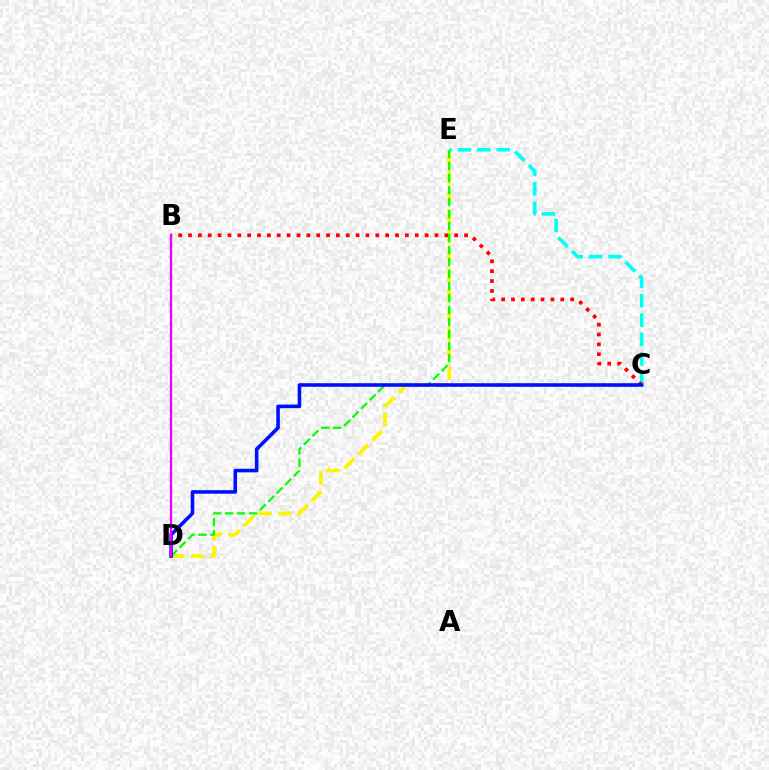{('C', 'E'): [{'color': '#00fff6', 'line_style': 'dashed', 'thickness': 2.63}], ('D', 'E'): [{'color': '#fcf500', 'line_style': 'dashed', 'thickness': 2.66}, {'color': '#08ff00', 'line_style': 'dashed', 'thickness': 1.63}], ('B', 'C'): [{'color': '#ff0000', 'line_style': 'dotted', 'thickness': 2.68}], ('C', 'D'): [{'color': '#0010ff', 'line_style': 'solid', 'thickness': 2.58}], ('B', 'D'): [{'color': '#ee00ff', 'line_style': 'solid', 'thickness': 1.68}]}